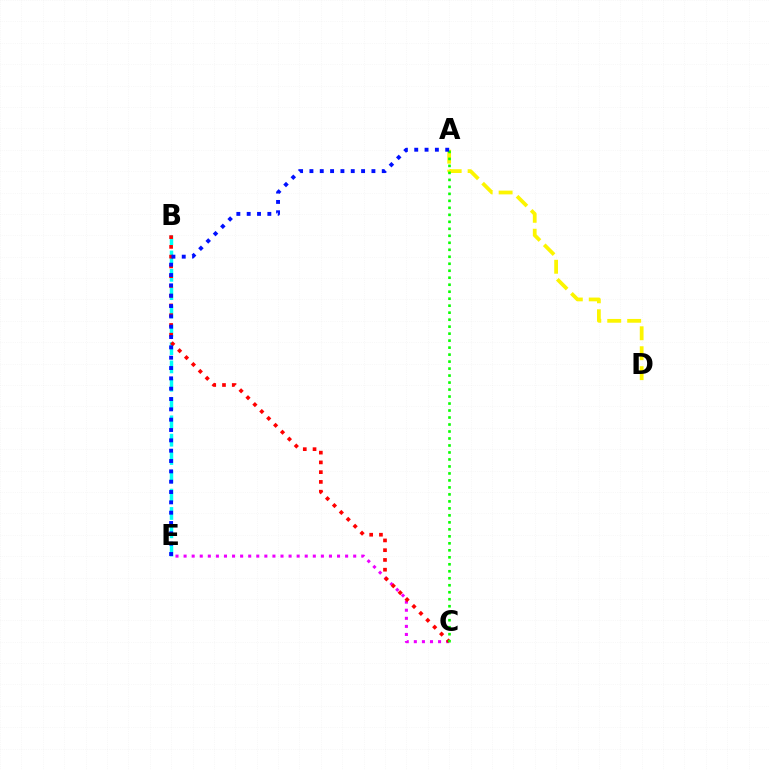{('C', 'E'): [{'color': '#ee00ff', 'line_style': 'dotted', 'thickness': 2.19}], ('B', 'E'): [{'color': '#00fff6', 'line_style': 'dashed', 'thickness': 2.49}], ('B', 'C'): [{'color': '#ff0000', 'line_style': 'dotted', 'thickness': 2.65}], ('A', 'D'): [{'color': '#fcf500', 'line_style': 'dashed', 'thickness': 2.71}], ('A', 'C'): [{'color': '#08ff00', 'line_style': 'dotted', 'thickness': 1.9}], ('A', 'E'): [{'color': '#0010ff', 'line_style': 'dotted', 'thickness': 2.81}]}